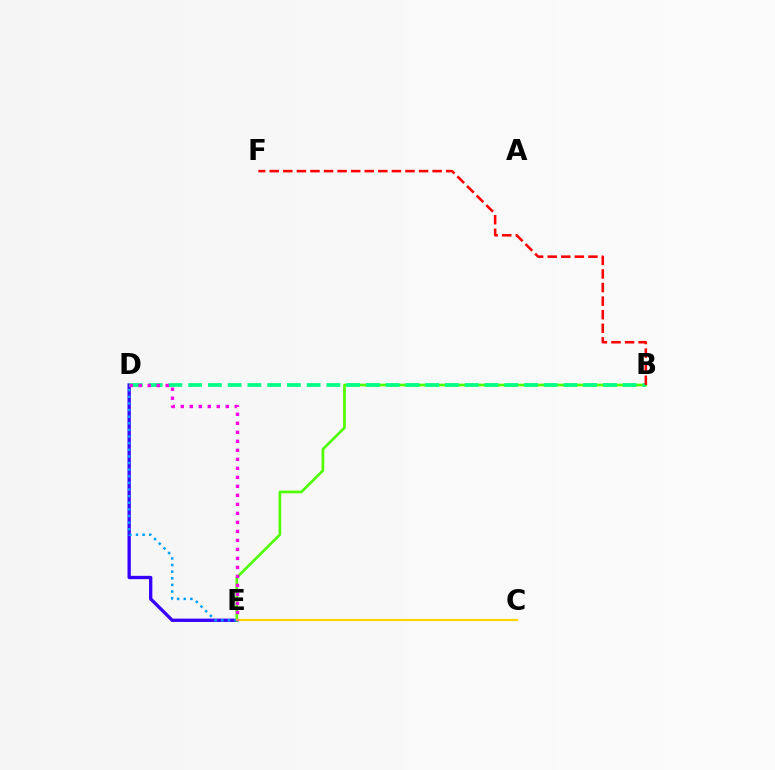{('D', 'E'): [{'color': '#3700ff', 'line_style': 'solid', 'thickness': 2.39}, {'color': '#009eff', 'line_style': 'dotted', 'thickness': 1.8}, {'color': '#ff00ed', 'line_style': 'dotted', 'thickness': 2.45}], ('B', 'E'): [{'color': '#4fff00', 'line_style': 'solid', 'thickness': 1.93}], ('B', 'D'): [{'color': '#00ff86', 'line_style': 'dashed', 'thickness': 2.68}], ('B', 'F'): [{'color': '#ff0000', 'line_style': 'dashed', 'thickness': 1.84}], ('C', 'E'): [{'color': '#ffd500', 'line_style': 'solid', 'thickness': 1.59}]}